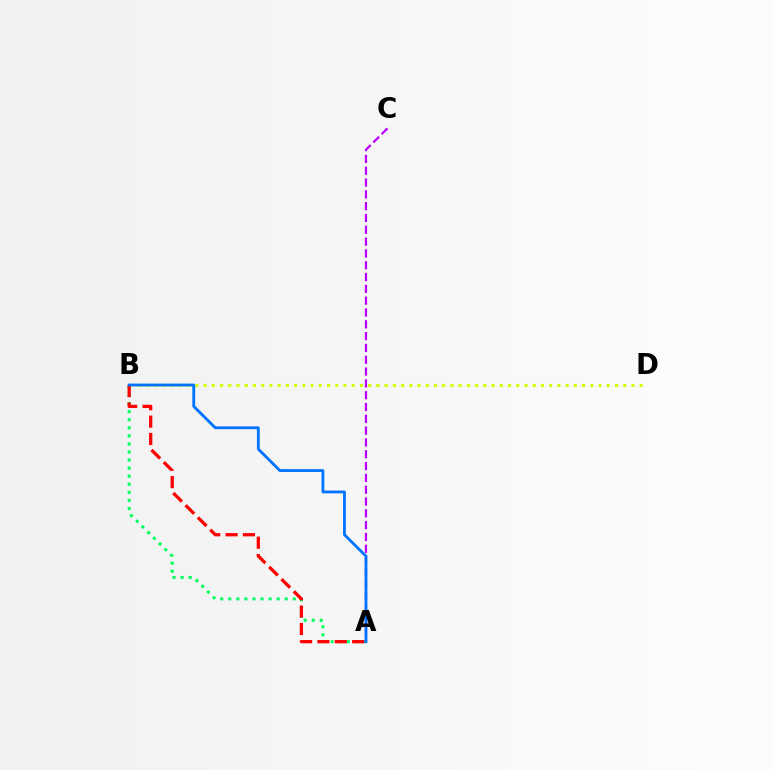{('A', 'B'): [{'color': '#00ff5c', 'line_style': 'dotted', 'thickness': 2.19}, {'color': '#ff0000', 'line_style': 'dashed', 'thickness': 2.36}, {'color': '#0074ff', 'line_style': 'solid', 'thickness': 2.04}], ('B', 'D'): [{'color': '#d1ff00', 'line_style': 'dotted', 'thickness': 2.24}], ('A', 'C'): [{'color': '#b900ff', 'line_style': 'dashed', 'thickness': 1.6}]}